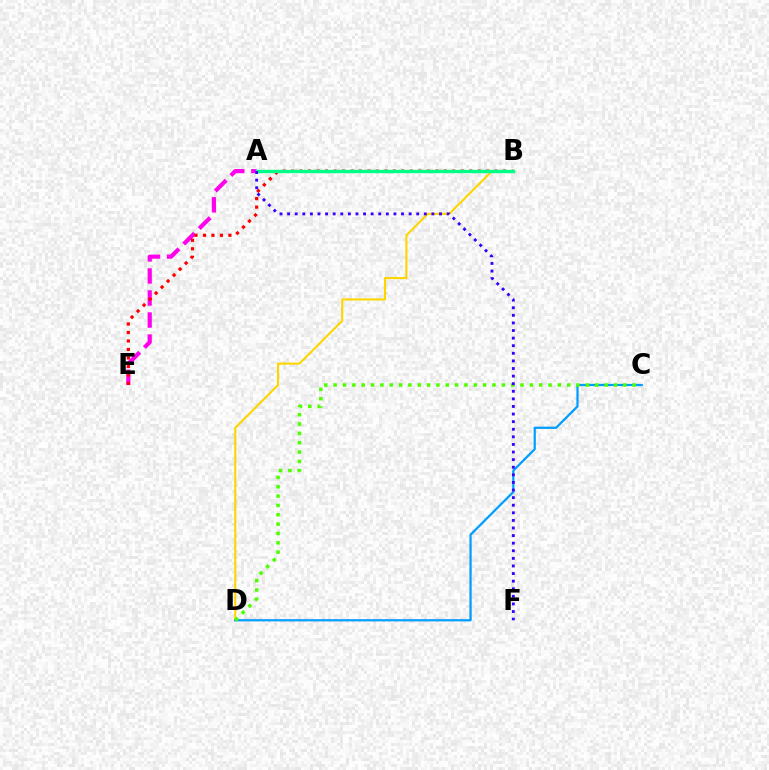{('B', 'D'): [{'color': '#ffd500', 'line_style': 'solid', 'thickness': 1.51}], ('C', 'D'): [{'color': '#009eff', 'line_style': 'solid', 'thickness': 1.61}, {'color': '#4fff00', 'line_style': 'dotted', 'thickness': 2.54}], ('A', 'E'): [{'color': '#ff00ed', 'line_style': 'dashed', 'thickness': 2.99}], ('B', 'E'): [{'color': '#ff0000', 'line_style': 'dotted', 'thickness': 2.31}], ('A', 'B'): [{'color': '#00ff86', 'line_style': 'solid', 'thickness': 2.43}], ('A', 'F'): [{'color': '#3700ff', 'line_style': 'dotted', 'thickness': 2.06}]}